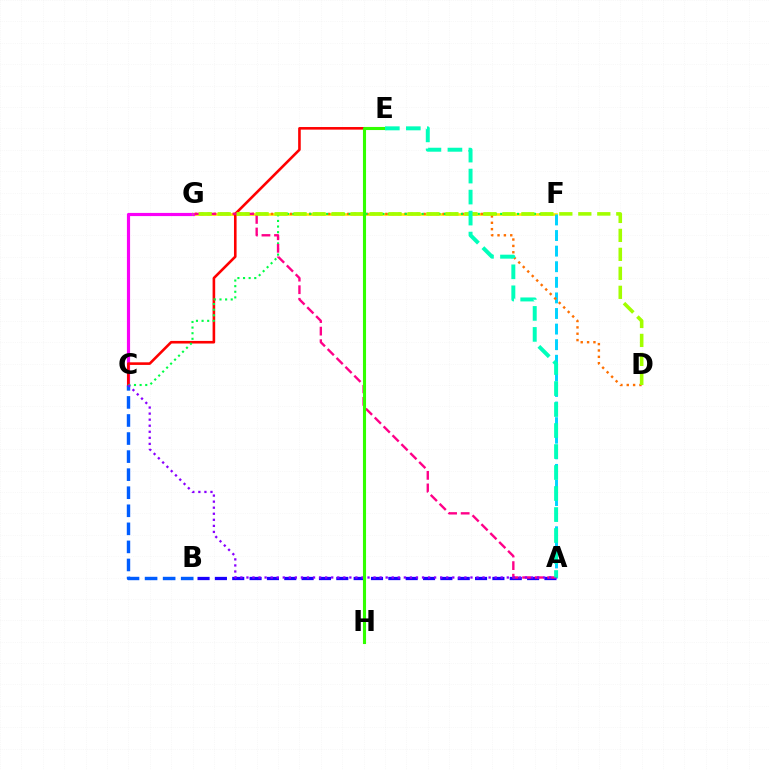{('F', 'G'): [{'color': '#ffe600', 'line_style': 'solid', 'thickness': 1.87}], ('C', 'G'): [{'color': '#fa00f9', 'line_style': 'solid', 'thickness': 2.28}], ('A', 'F'): [{'color': '#00d3ff', 'line_style': 'dashed', 'thickness': 2.12}], ('D', 'G'): [{'color': '#ff7000', 'line_style': 'dotted', 'thickness': 1.73}, {'color': '#a2ff00', 'line_style': 'dashed', 'thickness': 2.58}], ('C', 'E'): [{'color': '#ff0000', 'line_style': 'solid', 'thickness': 1.87}], ('B', 'C'): [{'color': '#005dff', 'line_style': 'dashed', 'thickness': 2.45}], ('A', 'B'): [{'color': '#1900ff', 'line_style': 'dashed', 'thickness': 2.36}], ('C', 'F'): [{'color': '#00ff45', 'line_style': 'dotted', 'thickness': 1.53}], ('A', 'G'): [{'color': '#ff0088', 'line_style': 'dashed', 'thickness': 1.71}], ('A', 'C'): [{'color': '#8a00ff', 'line_style': 'dotted', 'thickness': 1.65}], ('E', 'H'): [{'color': '#31ff00', 'line_style': 'solid', 'thickness': 2.23}], ('A', 'E'): [{'color': '#00ffbb', 'line_style': 'dashed', 'thickness': 2.85}]}